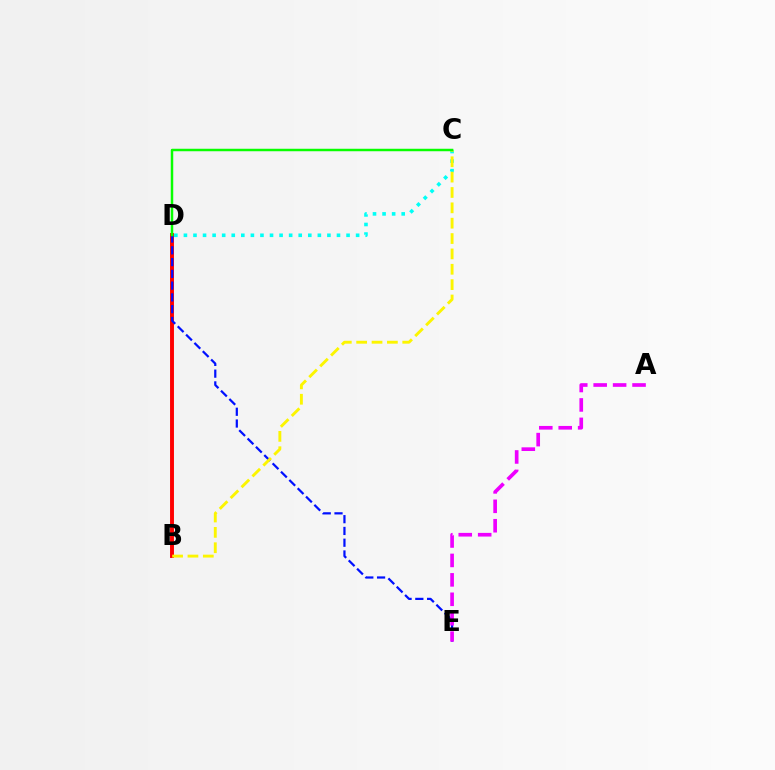{('C', 'D'): [{'color': '#00fff6', 'line_style': 'dotted', 'thickness': 2.6}, {'color': '#08ff00', 'line_style': 'solid', 'thickness': 1.78}], ('B', 'D'): [{'color': '#ff0000', 'line_style': 'solid', 'thickness': 2.82}], ('D', 'E'): [{'color': '#0010ff', 'line_style': 'dashed', 'thickness': 1.6}], ('B', 'C'): [{'color': '#fcf500', 'line_style': 'dashed', 'thickness': 2.09}], ('A', 'E'): [{'color': '#ee00ff', 'line_style': 'dashed', 'thickness': 2.64}]}